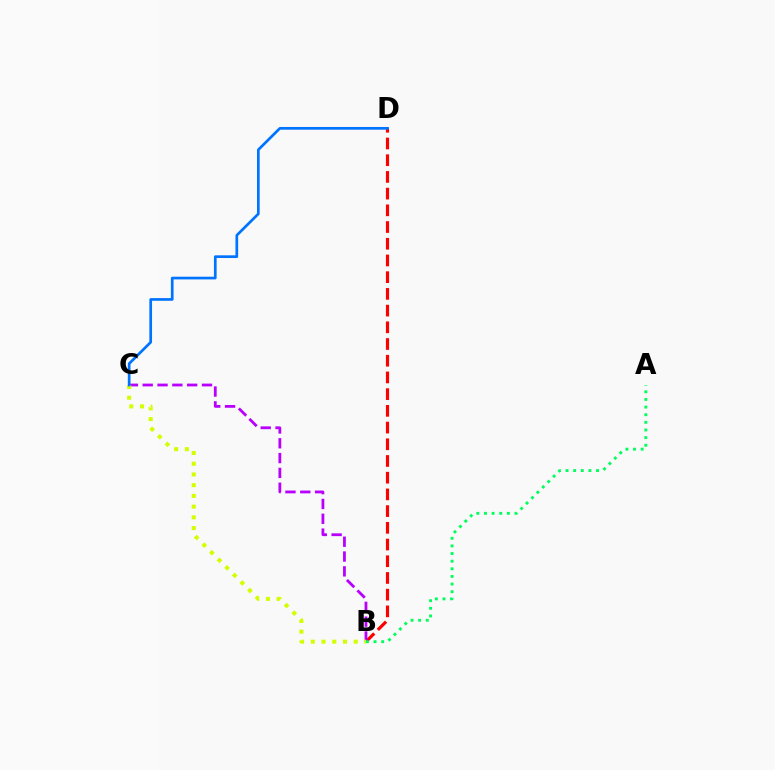{('B', 'D'): [{'color': '#ff0000', 'line_style': 'dashed', 'thickness': 2.27}], ('B', 'C'): [{'color': '#b900ff', 'line_style': 'dashed', 'thickness': 2.01}, {'color': '#d1ff00', 'line_style': 'dotted', 'thickness': 2.91}], ('C', 'D'): [{'color': '#0074ff', 'line_style': 'solid', 'thickness': 1.94}], ('A', 'B'): [{'color': '#00ff5c', 'line_style': 'dotted', 'thickness': 2.07}]}